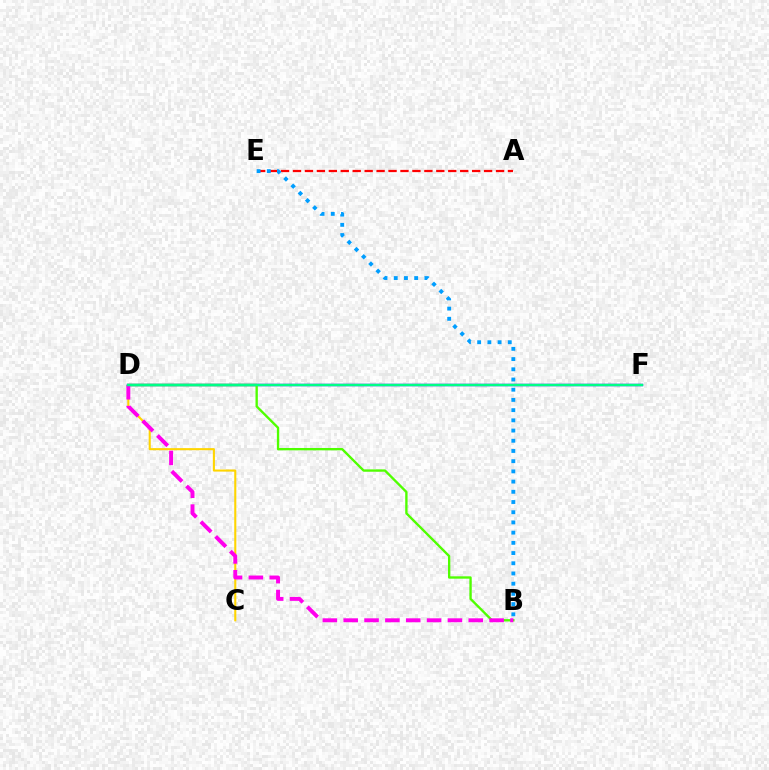{('D', 'F'): [{'color': '#3700ff', 'line_style': 'solid', 'thickness': 1.74}, {'color': '#00ff86', 'line_style': 'solid', 'thickness': 1.73}], ('A', 'E'): [{'color': '#ff0000', 'line_style': 'dashed', 'thickness': 1.62}], ('C', 'D'): [{'color': '#ffd500', 'line_style': 'solid', 'thickness': 1.5}], ('B', 'D'): [{'color': '#4fff00', 'line_style': 'solid', 'thickness': 1.7}, {'color': '#ff00ed', 'line_style': 'dashed', 'thickness': 2.83}], ('B', 'E'): [{'color': '#009eff', 'line_style': 'dotted', 'thickness': 2.77}]}